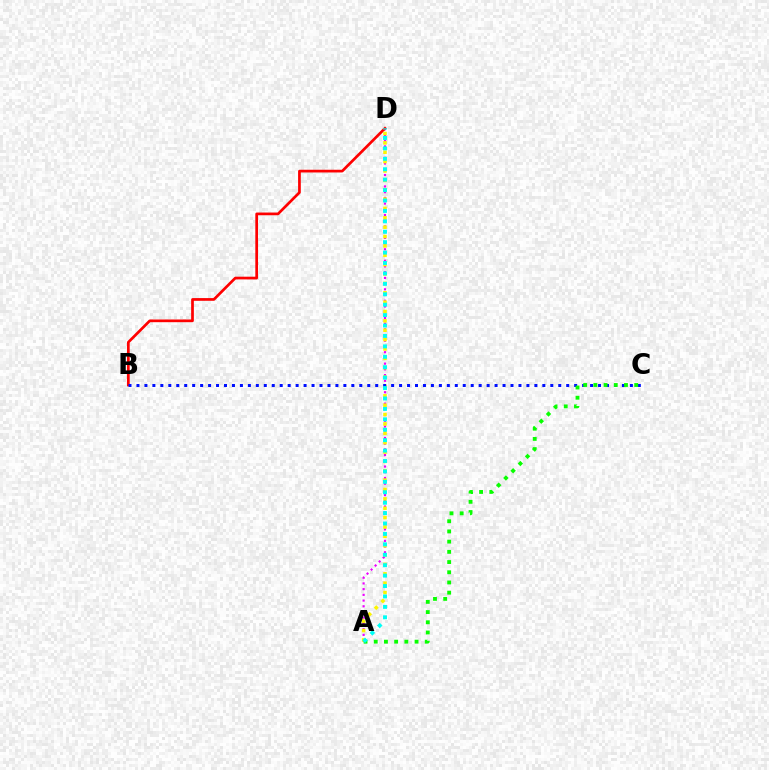{('A', 'D'): [{'color': '#ee00ff', 'line_style': 'dotted', 'thickness': 1.55}, {'color': '#fcf500', 'line_style': 'dotted', 'thickness': 2.55}, {'color': '#00fff6', 'line_style': 'dotted', 'thickness': 2.83}], ('B', 'D'): [{'color': '#ff0000', 'line_style': 'solid', 'thickness': 1.95}], ('B', 'C'): [{'color': '#0010ff', 'line_style': 'dotted', 'thickness': 2.16}], ('A', 'C'): [{'color': '#08ff00', 'line_style': 'dotted', 'thickness': 2.77}]}